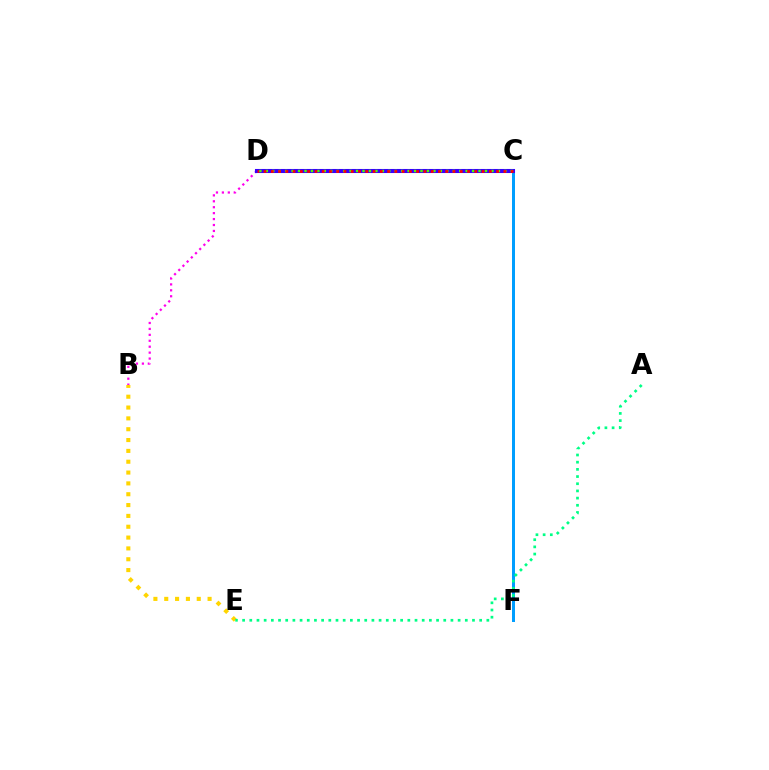{('C', 'F'): [{'color': '#009eff', 'line_style': 'solid', 'thickness': 2.15}], ('B', 'E'): [{'color': '#ffd500', 'line_style': 'dotted', 'thickness': 2.94}], ('B', 'D'): [{'color': '#ff00ed', 'line_style': 'dotted', 'thickness': 1.61}], ('A', 'E'): [{'color': '#00ff86', 'line_style': 'dotted', 'thickness': 1.95}], ('C', 'D'): [{'color': '#3700ff', 'line_style': 'solid', 'thickness': 2.92}, {'color': '#4fff00', 'line_style': 'dotted', 'thickness': 1.75}, {'color': '#ff0000', 'line_style': 'dotted', 'thickness': 1.97}]}